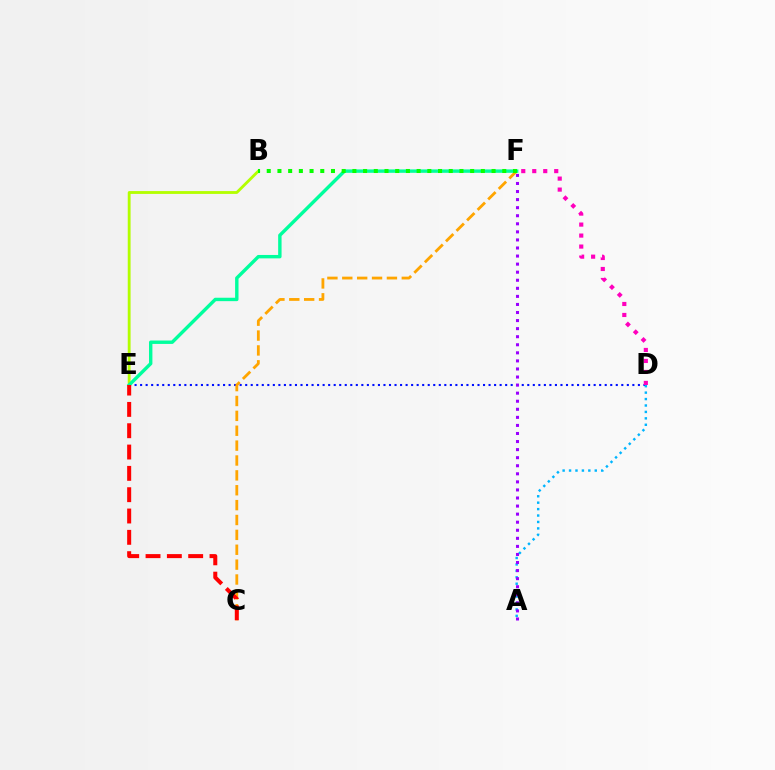{('B', 'E'): [{'color': '#b3ff00', 'line_style': 'solid', 'thickness': 2.04}], ('D', 'E'): [{'color': '#0010ff', 'line_style': 'dotted', 'thickness': 1.5}], ('A', 'D'): [{'color': '#00b5ff', 'line_style': 'dotted', 'thickness': 1.75}], ('A', 'F'): [{'color': '#9b00ff', 'line_style': 'dotted', 'thickness': 2.19}], ('C', 'F'): [{'color': '#ffa500', 'line_style': 'dashed', 'thickness': 2.02}], ('E', 'F'): [{'color': '#00ff9d', 'line_style': 'solid', 'thickness': 2.45}], ('C', 'E'): [{'color': '#ff0000', 'line_style': 'dashed', 'thickness': 2.9}], ('B', 'F'): [{'color': '#08ff00', 'line_style': 'dotted', 'thickness': 2.91}], ('D', 'F'): [{'color': '#ff00bd', 'line_style': 'dotted', 'thickness': 2.99}]}